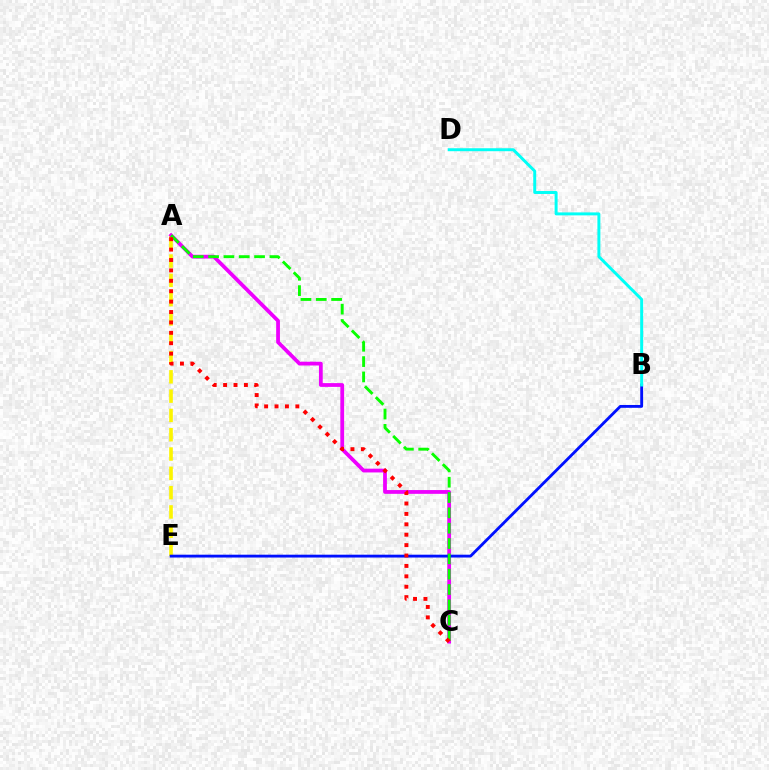{('A', 'E'): [{'color': '#fcf500', 'line_style': 'dashed', 'thickness': 2.62}], ('A', 'C'): [{'color': '#ee00ff', 'line_style': 'solid', 'thickness': 2.72}, {'color': '#08ff00', 'line_style': 'dashed', 'thickness': 2.08}, {'color': '#ff0000', 'line_style': 'dotted', 'thickness': 2.83}], ('B', 'E'): [{'color': '#0010ff', 'line_style': 'solid', 'thickness': 2.05}], ('B', 'D'): [{'color': '#00fff6', 'line_style': 'solid', 'thickness': 2.13}]}